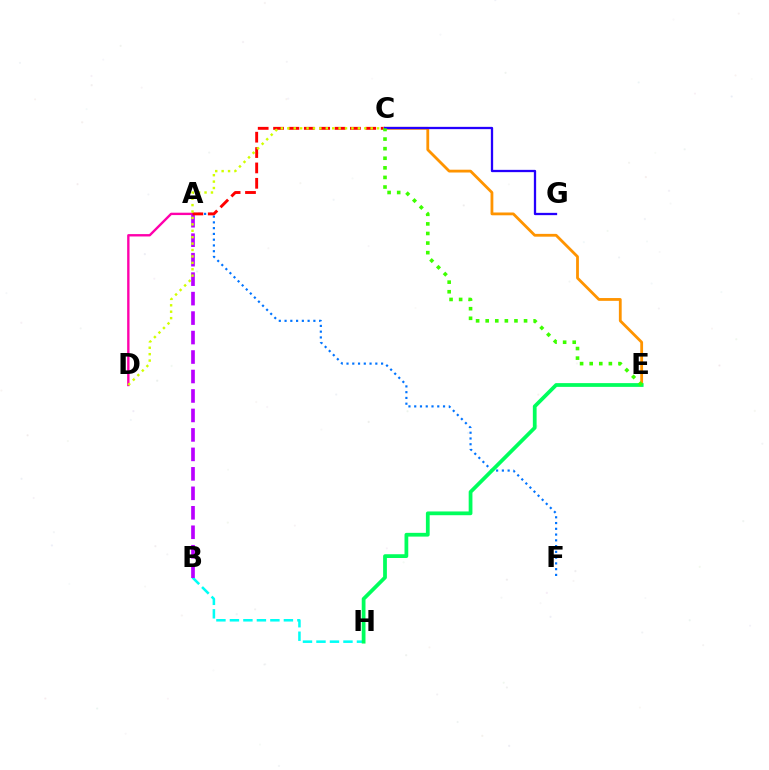{('B', 'H'): [{'color': '#00fff6', 'line_style': 'dashed', 'thickness': 1.83}], ('A', 'F'): [{'color': '#0074ff', 'line_style': 'dotted', 'thickness': 1.57}], ('A', 'D'): [{'color': '#ff00ac', 'line_style': 'solid', 'thickness': 1.71}], ('C', 'E'): [{'color': '#ff9400', 'line_style': 'solid', 'thickness': 2.02}, {'color': '#3dff00', 'line_style': 'dotted', 'thickness': 2.61}], ('A', 'B'): [{'color': '#b900ff', 'line_style': 'dashed', 'thickness': 2.65}], ('A', 'C'): [{'color': '#ff0000', 'line_style': 'dashed', 'thickness': 2.09}], ('C', 'D'): [{'color': '#d1ff00', 'line_style': 'dotted', 'thickness': 1.74}], ('E', 'H'): [{'color': '#00ff5c', 'line_style': 'solid', 'thickness': 2.71}], ('C', 'G'): [{'color': '#2500ff', 'line_style': 'solid', 'thickness': 1.65}]}